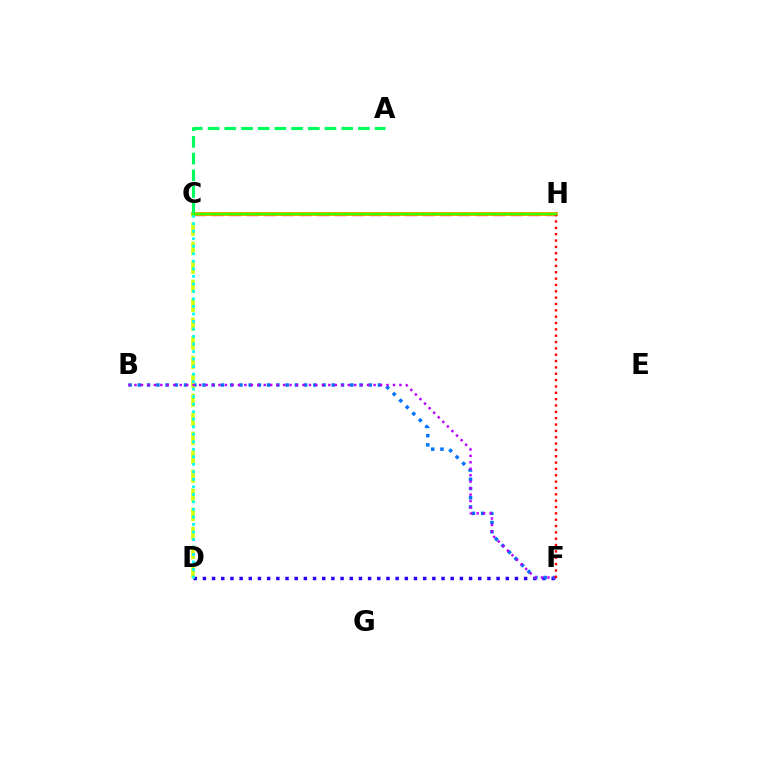{('C', 'H'): [{'color': '#ff00ac', 'line_style': 'dashed', 'thickness': 2.39}, {'color': '#ff9400', 'line_style': 'solid', 'thickness': 2.73}, {'color': '#3dff00', 'line_style': 'solid', 'thickness': 1.77}], ('D', 'F'): [{'color': '#2500ff', 'line_style': 'dotted', 'thickness': 2.49}], ('B', 'F'): [{'color': '#0074ff', 'line_style': 'dotted', 'thickness': 2.51}, {'color': '#b900ff', 'line_style': 'dotted', 'thickness': 1.76}], ('C', 'D'): [{'color': '#d1ff00', 'line_style': 'dashed', 'thickness': 2.58}, {'color': '#00fff6', 'line_style': 'dotted', 'thickness': 2.04}], ('A', 'C'): [{'color': '#00ff5c', 'line_style': 'dashed', 'thickness': 2.27}], ('F', 'H'): [{'color': '#ff0000', 'line_style': 'dotted', 'thickness': 1.72}]}